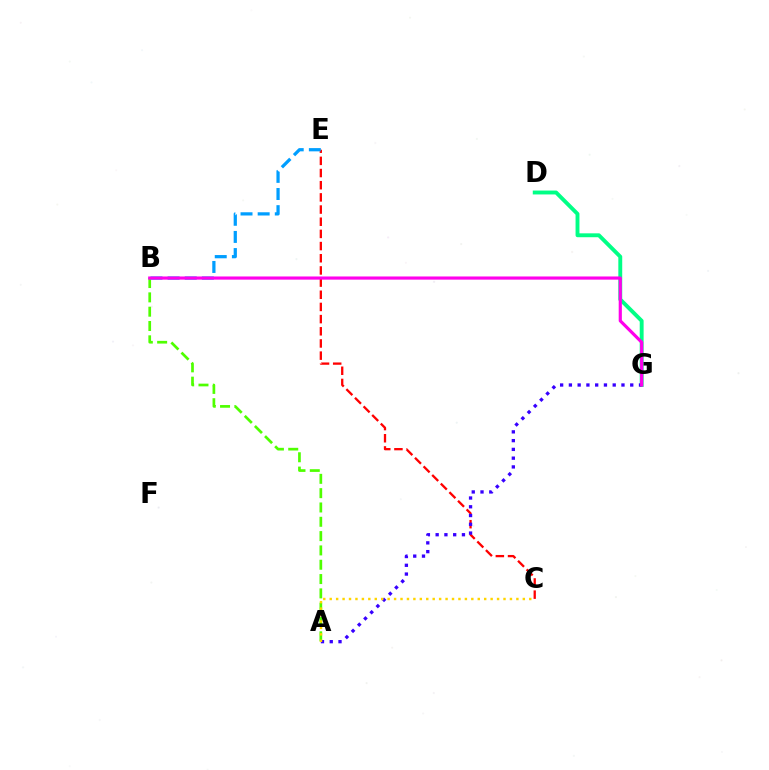{('D', 'G'): [{'color': '#00ff86', 'line_style': 'solid', 'thickness': 2.8}], ('C', 'E'): [{'color': '#ff0000', 'line_style': 'dashed', 'thickness': 1.65}], ('A', 'B'): [{'color': '#4fff00', 'line_style': 'dashed', 'thickness': 1.95}], ('A', 'G'): [{'color': '#3700ff', 'line_style': 'dotted', 'thickness': 2.38}], ('B', 'E'): [{'color': '#009eff', 'line_style': 'dashed', 'thickness': 2.33}], ('A', 'C'): [{'color': '#ffd500', 'line_style': 'dotted', 'thickness': 1.75}], ('B', 'G'): [{'color': '#ff00ed', 'line_style': 'solid', 'thickness': 2.28}]}